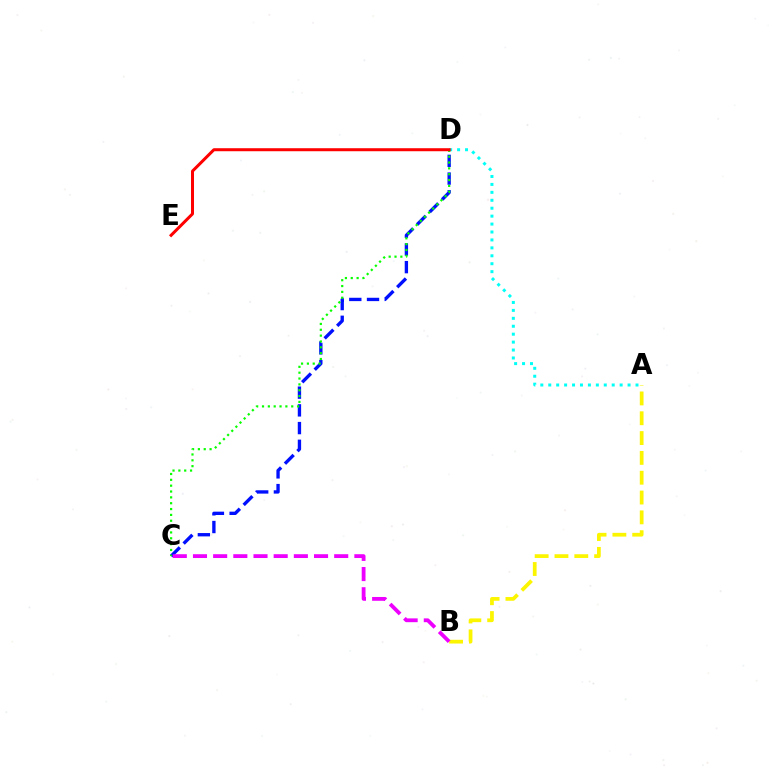{('A', 'D'): [{'color': '#00fff6', 'line_style': 'dotted', 'thickness': 2.15}], ('C', 'D'): [{'color': '#0010ff', 'line_style': 'dashed', 'thickness': 2.41}, {'color': '#08ff00', 'line_style': 'dotted', 'thickness': 1.59}], ('D', 'E'): [{'color': '#ff0000', 'line_style': 'solid', 'thickness': 2.17}], ('A', 'B'): [{'color': '#fcf500', 'line_style': 'dashed', 'thickness': 2.69}], ('B', 'C'): [{'color': '#ee00ff', 'line_style': 'dashed', 'thickness': 2.74}]}